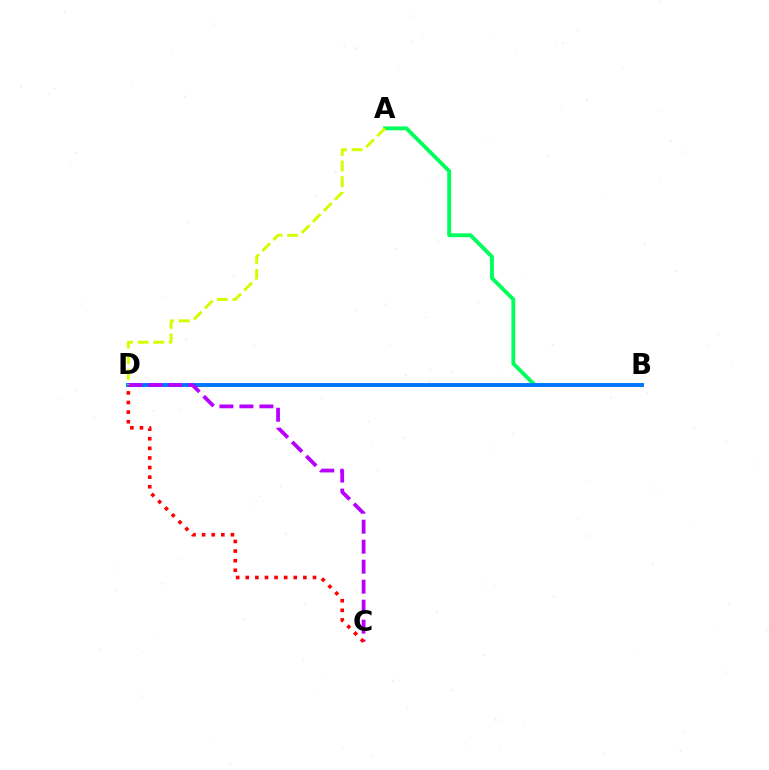{('A', 'B'): [{'color': '#00ff5c', 'line_style': 'solid', 'thickness': 2.79}], ('B', 'D'): [{'color': '#0074ff', 'line_style': 'solid', 'thickness': 2.79}], ('C', 'D'): [{'color': '#b900ff', 'line_style': 'dashed', 'thickness': 2.72}, {'color': '#ff0000', 'line_style': 'dotted', 'thickness': 2.61}], ('A', 'D'): [{'color': '#d1ff00', 'line_style': 'dashed', 'thickness': 2.12}]}